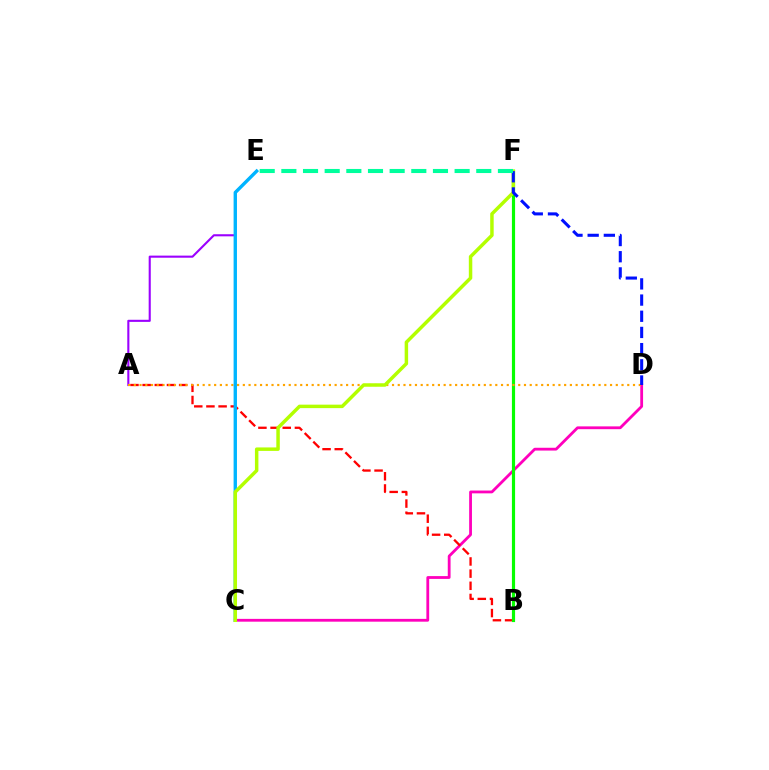{('C', 'D'): [{'color': '#ff00bd', 'line_style': 'solid', 'thickness': 2.02}], ('A', 'B'): [{'color': '#ff0000', 'line_style': 'dashed', 'thickness': 1.65}], ('B', 'F'): [{'color': '#08ff00', 'line_style': 'solid', 'thickness': 2.28}], ('A', 'E'): [{'color': '#9b00ff', 'line_style': 'solid', 'thickness': 1.51}], ('A', 'D'): [{'color': '#ffa500', 'line_style': 'dotted', 'thickness': 1.56}], ('C', 'E'): [{'color': '#00b5ff', 'line_style': 'solid', 'thickness': 2.42}], ('C', 'F'): [{'color': '#b3ff00', 'line_style': 'solid', 'thickness': 2.5}], ('D', 'F'): [{'color': '#0010ff', 'line_style': 'dashed', 'thickness': 2.2}], ('E', 'F'): [{'color': '#00ff9d', 'line_style': 'dashed', 'thickness': 2.94}]}